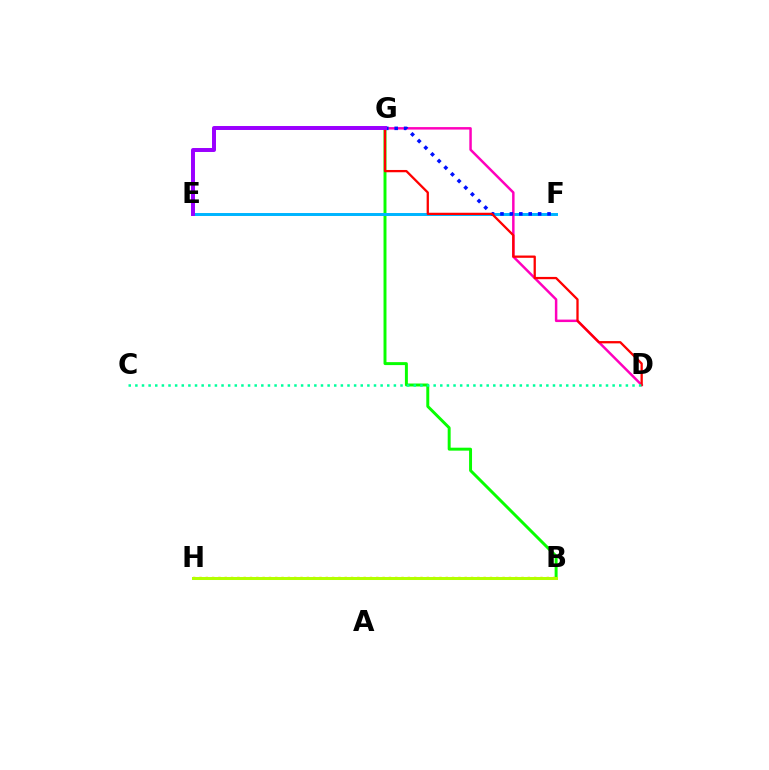{('B', 'G'): [{'color': '#08ff00', 'line_style': 'solid', 'thickness': 2.13}], ('E', 'F'): [{'color': '#00b5ff', 'line_style': 'solid', 'thickness': 2.13}], ('D', 'G'): [{'color': '#ff00bd', 'line_style': 'solid', 'thickness': 1.79}, {'color': '#ff0000', 'line_style': 'solid', 'thickness': 1.65}], ('B', 'H'): [{'color': '#ffa500', 'line_style': 'dotted', 'thickness': 1.72}, {'color': '#b3ff00', 'line_style': 'solid', 'thickness': 2.17}], ('F', 'G'): [{'color': '#0010ff', 'line_style': 'dotted', 'thickness': 2.56}], ('C', 'D'): [{'color': '#00ff9d', 'line_style': 'dotted', 'thickness': 1.8}], ('E', 'G'): [{'color': '#9b00ff', 'line_style': 'solid', 'thickness': 2.85}]}